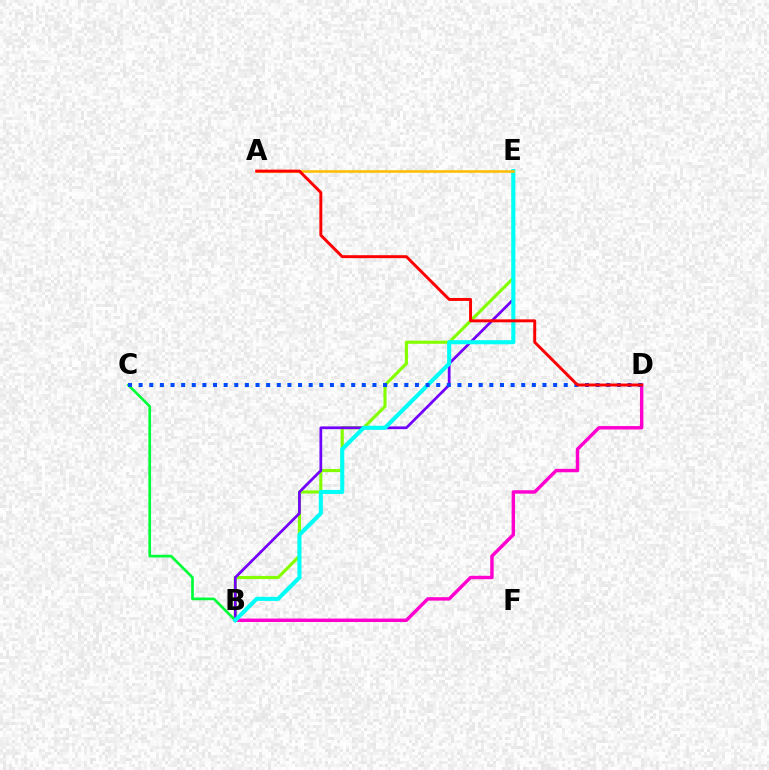{('B', 'E'): [{'color': '#84ff00', 'line_style': 'solid', 'thickness': 2.25}, {'color': '#7200ff', 'line_style': 'solid', 'thickness': 1.97}, {'color': '#00fff6', 'line_style': 'solid', 'thickness': 2.93}], ('B', 'D'): [{'color': '#ff00cf', 'line_style': 'solid', 'thickness': 2.47}], ('B', 'C'): [{'color': '#00ff39', 'line_style': 'solid', 'thickness': 1.93}], ('A', 'E'): [{'color': '#ffbd00', 'line_style': 'solid', 'thickness': 1.84}], ('C', 'D'): [{'color': '#004bff', 'line_style': 'dotted', 'thickness': 2.89}], ('A', 'D'): [{'color': '#ff0000', 'line_style': 'solid', 'thickness': 2.12}]}